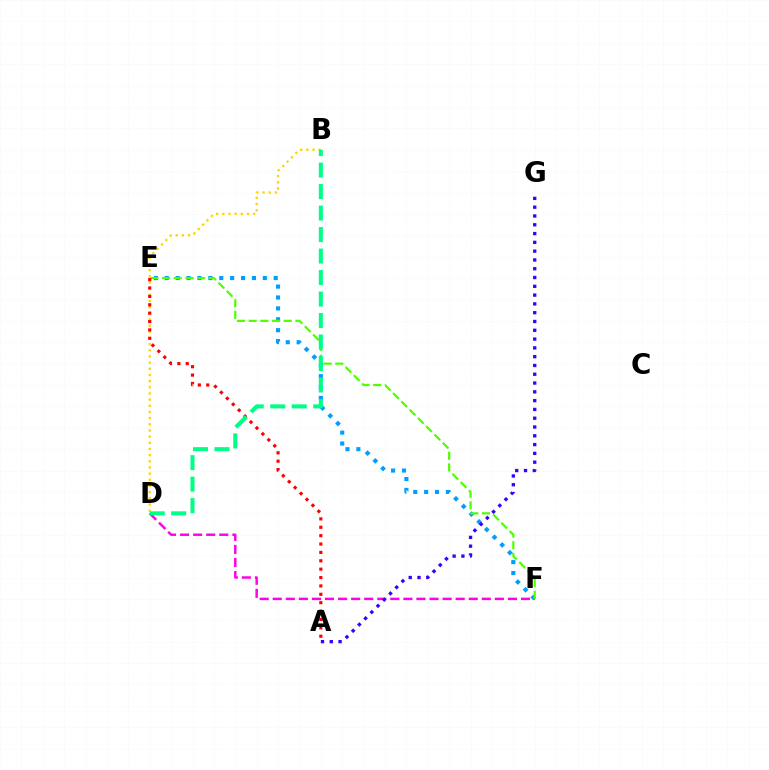{('E', 'F'): [{'color': '#009eff', 'line_style': 'dotted', 'thickness': 2.96}, {'color': '#4fff00', 'line_style': 'dashed', 'thickness': 1.59}], ('D', 'F'): [{'color': '#ff00ed', 'line_style': 'dashed', 'thickness': 1.77}], ('B', 'D'): [{'color': '#ffd500', 'line_style': 'dotted', 'thickness': 1.68}, {'color': '#00ff86', 'line_style': 'dashed', 'thickness': 2.92}], ('A', 'E'): [{'color': '#ff0000', 'line_style': 'dotted', 'thickness': 2.28}], ('A', 'G'): [{'color': '#3700ff', 'line_style': 'dotted', 'thickness': 2.39}]}